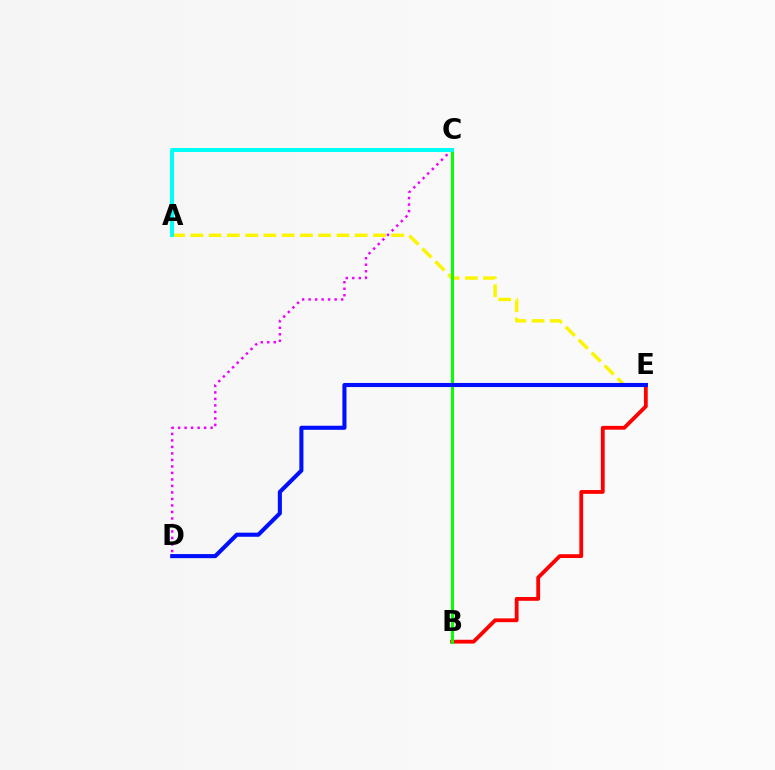{('B', 'E'): [{'color': '#ff0000', 'line_style': 'solid', 'thickness': 2.74}], ('A', 'E'): [{'color': '#fcf500', 'line_style': 'dashed', 'thickness': 2.48}], ('C', 'D'): [{'color': '#ee00ff', 'line_style': 'dotted', 'thickness': 1.77}], ('B', 'C'): [{'color': '#08ff00', 'line_style': 'solid', 'thickness': 2.14}], ('A', 'C'): [{'color': '#00fff6', 'line_style': 'solid', 'thickness': 2.86}], ('D', 'E'): [{'color': '#0010ff', 'line_style': 'solid', 'thickness': 2.94}]}